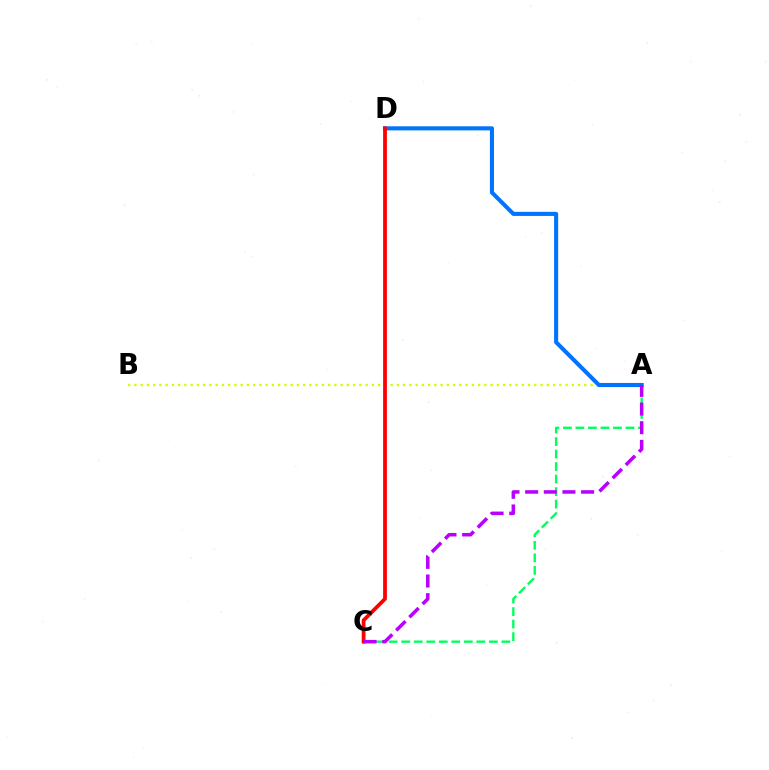{('A', 'C'): [{'color': '#00ff5c', 'line_style': 'dashed', 'thickness': 1.7}, {'color': '#b900ff', 'line_style': 'dashed', 'thickness': 2.53}], ('A', 'B'): [{'color': '#d1ff00', 'line_style': 'dotted', 'thickness': 1.7}], ('A', 'D'): [{'color': '#0074ff', 'line_style': 'solid', 'thickness': 2.94}], ('C', 'D'): [{'color': '#ff0000', 'line_style': 'solid', 'thickness': 2.72}]}